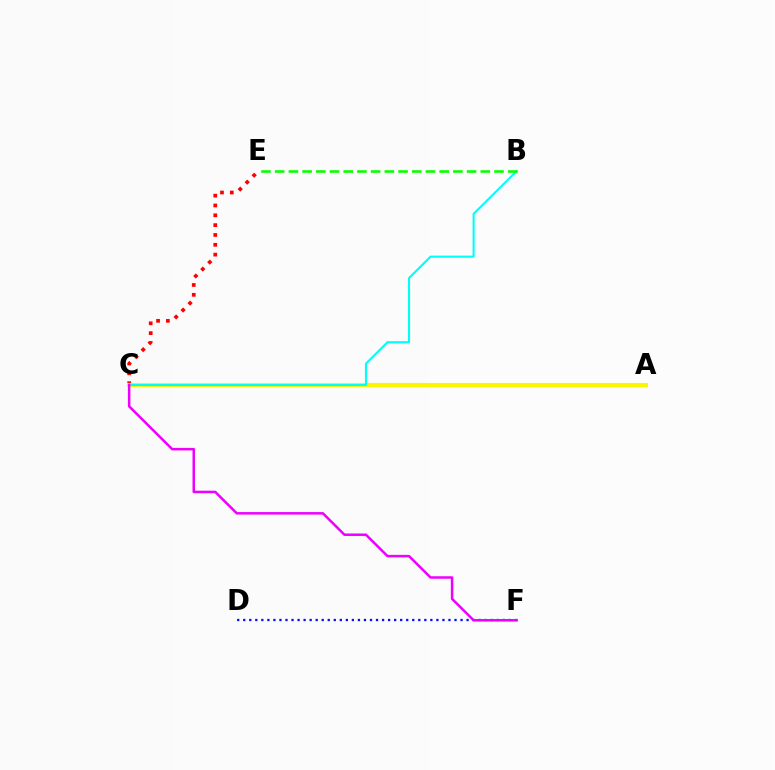{('D', 'F'): [{'color': '#0010ff', 'line_style': 'dotted', 'thickness': 1.64}], ('C', 'E'): [{'color': '#ff0000', 'line_style': 'dotted', 'thickness': 2.67}], ('A', 'C'): [{'color': '#fcf500', 'line_style': 'solid', 'thickness': 2.97}], ('B', 'C'): [{'color': '#00fff6', 'line_style': 'solid', 'thickness': 1.51}], ('B', 'E'): [{'color': '#08ff00', 'line_style': 'dashed', 'thickness': 1.86}], ('C', 'F'): [{'color': '#ee00ff', 'line_style': 'solid', 'thickness': 1.8}]}